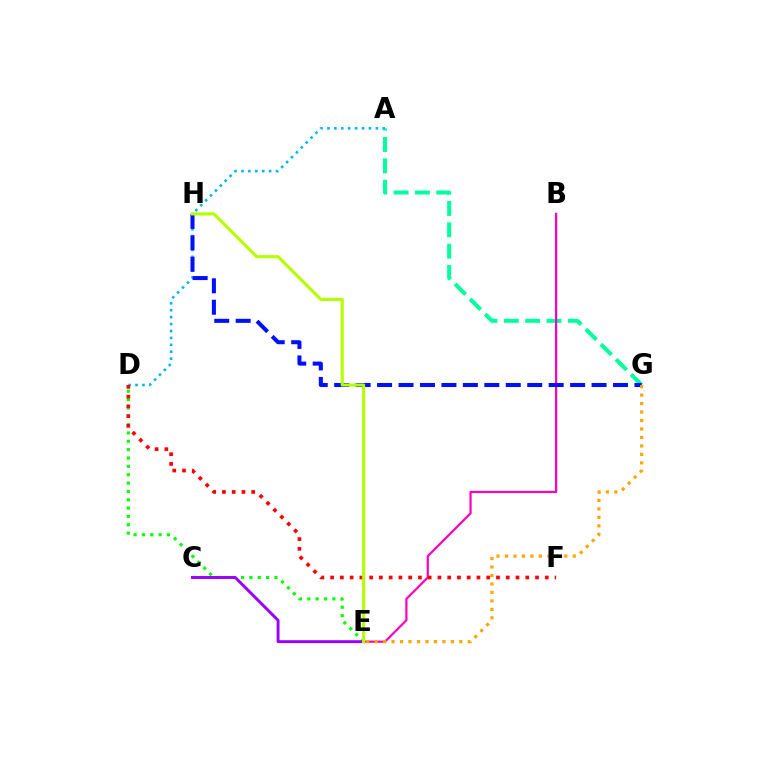{('A', 'G'): [{'color': '#00ff9d', 'line_style': 'dashed', 'thickness': 2.9}], ('D', 'E'): [{'color': '#08ff00', 'line_style': 'dotted', 'thickness': 2.27}], ('B', 'E'): [{'color': '#ff00bd', 'line_style': 'solid', 'thickness': 1.6}], ('A', 'D'): [{'color': '#00b5ff', 'line_style': 'dotted', 'thickness': 1.88}], ('D', 'F'): [{'color': '#ff0000', 'line_style': 'dotted', 'thickness': 2.65}], ('C', 'E'): [{'color': '#9b00ff', 'line_style': 'solid', 'thickness': 2.11}], ('G', 'H'): [{'color': '#0010ff', 'line_style': 'dashed', 'thickness': 2.91}], ('E', 'G'): [{'color': '#ffa500', 'line_style': 'dotted', 'thickness': 2.3}], ('E', 'H'): [{'color': '#b3ff00', 'line_style': 'solid', 'thickness': 2.23}]}